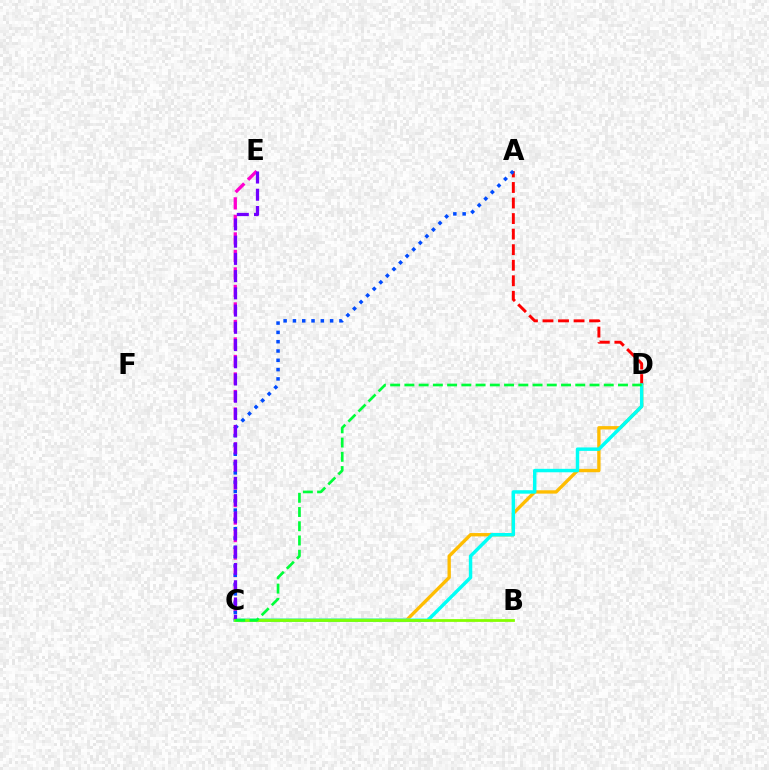{('C', 'D'): [{'color': '#ffbd00', 'line_style': 'solid', 'thickness': 2.4}, {'color': '#00fff6', 'line_style': 'solid', 'thickness': 2.48}, {'color': '#00ff39', 'line_style': 'dashed', 'thickness': 1.93}], ('A', 'D'): [{'color': '#ff0000', 'line_style': 'dashed', 'thickness': 2.11}], ('C', 'E'): [{'color': '#ff00cf', 'line_style': 'dashed', 'thickness': 2.38}, {'color': '#7200ff', 'line_style': 'dashed', 'thickness': 2.34}], ('A', 'C'): [{'color': '#004bff', 'line_style': 'dotted', 'thickness': 2.53}], ('B', 'C'): [{'color': '#84ff00', 'line_style': 'solid', 'thickness': 2.01}]}